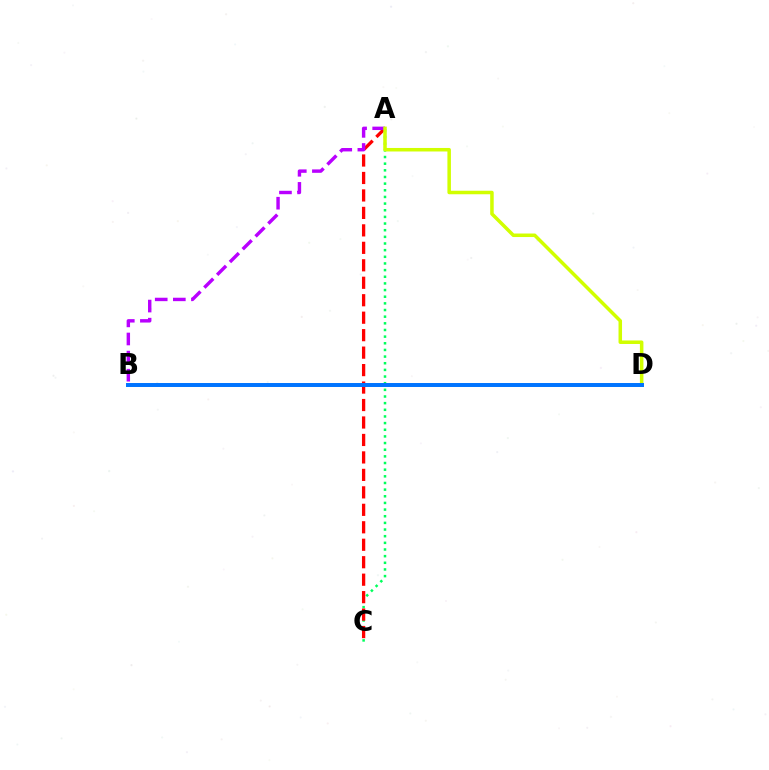{('A', 'C'): [{'color': '#00ff5c', 'line_style': 'dotted', 'thickness': 1.81}, {'color': '#ff0000', 'line_style': 'dashed', 'thickness': 2.37}], ('A', 'B'): [{'color': '#b900ff', 'line_style': 'dashed', 'thickness': 2.46}], ('A', 'D'): [{'color': '#d1ff00', 'line_style': 'solid', 'thickness': 2.53}], ('B', 'D'): [{'color': '#0074ff', 'line_style': 'solid', 'thickness': 2.86}]}